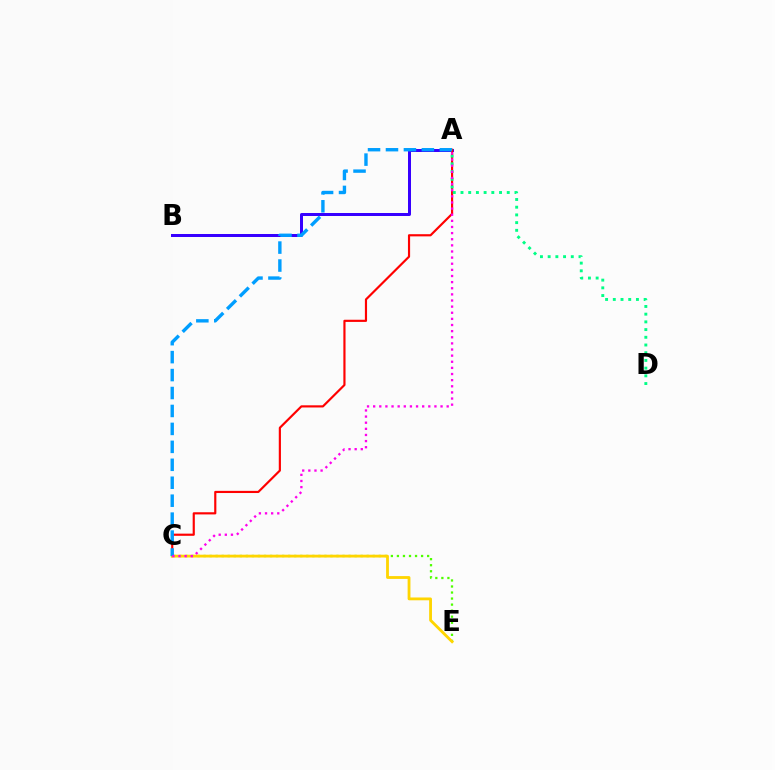{('A', 'B'): [{'color': '#3700ff', 'line_style': 'solid', 'thickness': 2.15}], ('A', 'C'): [{'color': '#ff0000', 'line_style': 'solid', 'thickness': 1.56}, {'color': '#009eff', 'line_style': 'dashed', 'thickness': 2.44}, {'color': '#ff00ed', 'line_style': 'dotted', 'thickness': 1.66}], ('C', 'E'): [{'color': '#4fff00', 'line_style': 'dotted', 'thickness': 1.64}, {'color': '#ffd500', 'line_style': 'solid', 'thickness': 2.03}], ('A', 'D'): [{'color': '#00ff86', 'line_style': 'dotted', 'thickness': 2.09}]}